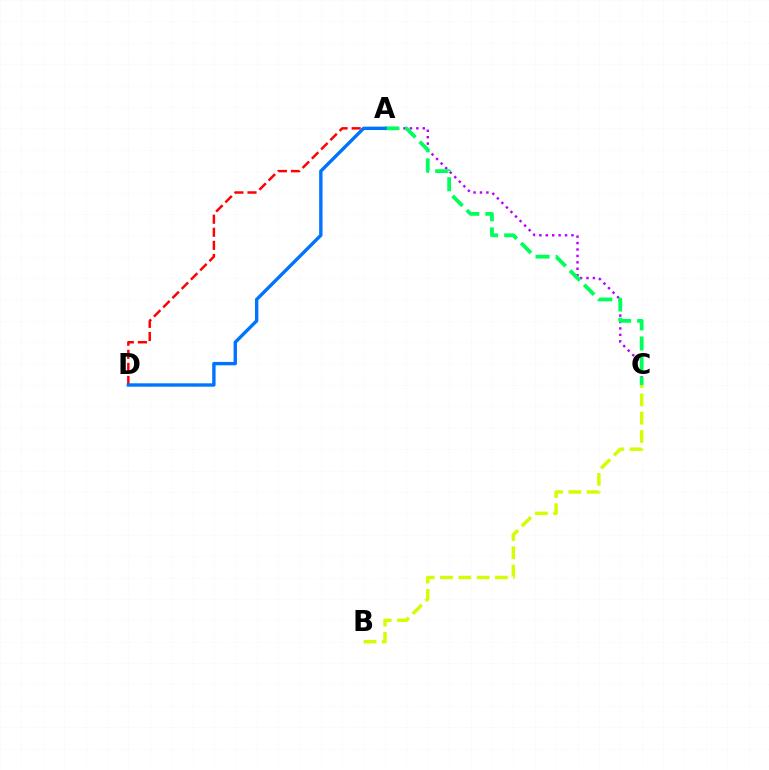{('A', 'C'): [{'color': '#b900ff', 'line_style': 'dotted', 'thickness': 1.74}, {'color': '#00ff5c', 'line_style': 'dashed', 'thickness': 2.73}], ('B', 'C'): [{'color': '#d1ff00', 'line_style': 'dashed', 'thickness': 2.49}], ('A', 'D'): [{'color': '#ff0000', 'line_style': 'dashed', 'thickness': 1.78}, {'color': '#0074ff', 'line_style': 'solid', 'thickness': 2.44}]}